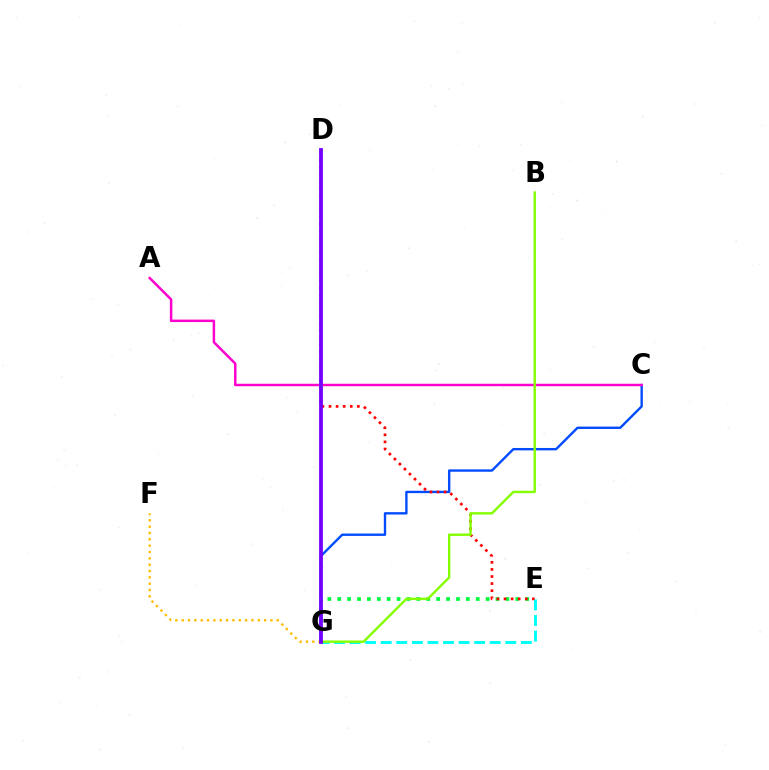{('C', 'G'): [{'color': '#004bff', 'line_style': 'solid', 'thickness': 1.71}], ('E', 'G'): [{'color': '#00ff39', 'line_style': 'dotted', 'thickness': 2.69}, {'color': '#00fff6', 'line_style': 'dashed', 'thickness': 2.12}], ('F', 'G'): [{'color': '#ffbd00', 'line_style': 'dotted', 'thickness': 1.72}], ('A', 'C'): [{'color': '#ff00cf', 'line_style': 'solid', 'thickness': 1.78}], ('D', 'E'): [{'color': '#ff0000', 'line_style': 'dotted', 'thickness': 1.93}], ('B', 'G'): [{'color': '#84ff00', 'line_style': 'solid', 'thickness': 1.72}], ('D', 'G'): [{'color': '#7200ff', 'line_style': 'solid', 'thickness': 2.73}]}